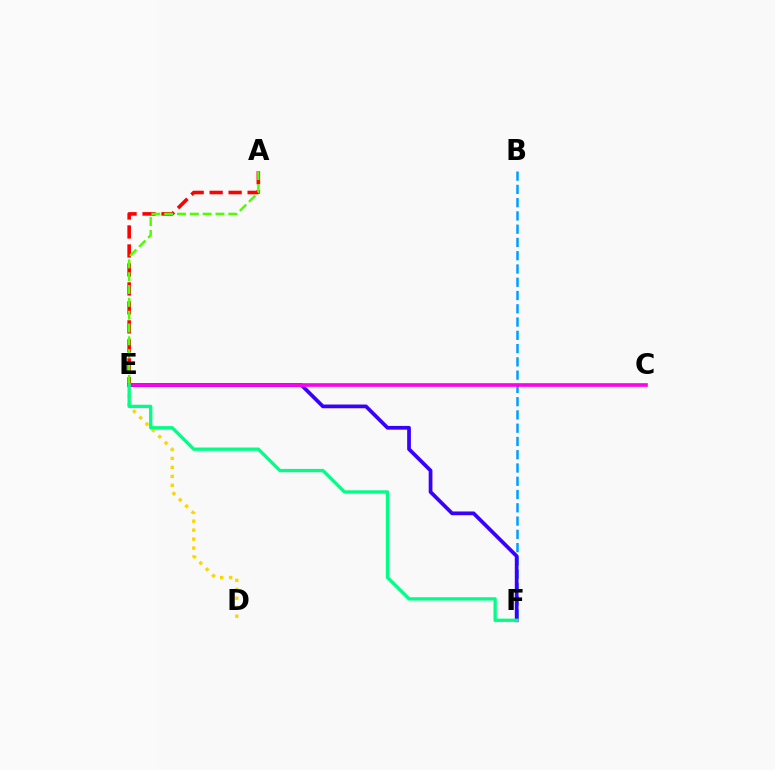{('B', 'F'): [{'color': '#009eff', 'line_style': 'dashed', 'thickness': 1.8}], ('E', 'F'): [{'color': '#3700ff', 'line_style': 'solid', 'thickness': 2.69}, {'color': '#00ff86', 'line_style': 'solid', 'thickness': 2.38}], ('A', 'E'): [{'color': '#ff0000', 'line_style': 'dashed', 'thickness': 2.58}, {'color': '#4fff00', 'line_style': 'dashed', 'thickness': 1.74}], ('D', 'E'): [{'color': '#ffd500', 'line_style': 'dotted', 'thickness': 2.44}], ('C', 'E'): [{'color': '#ff00ed', 'line_style': 'solid', 'thickness': 2.63}]}